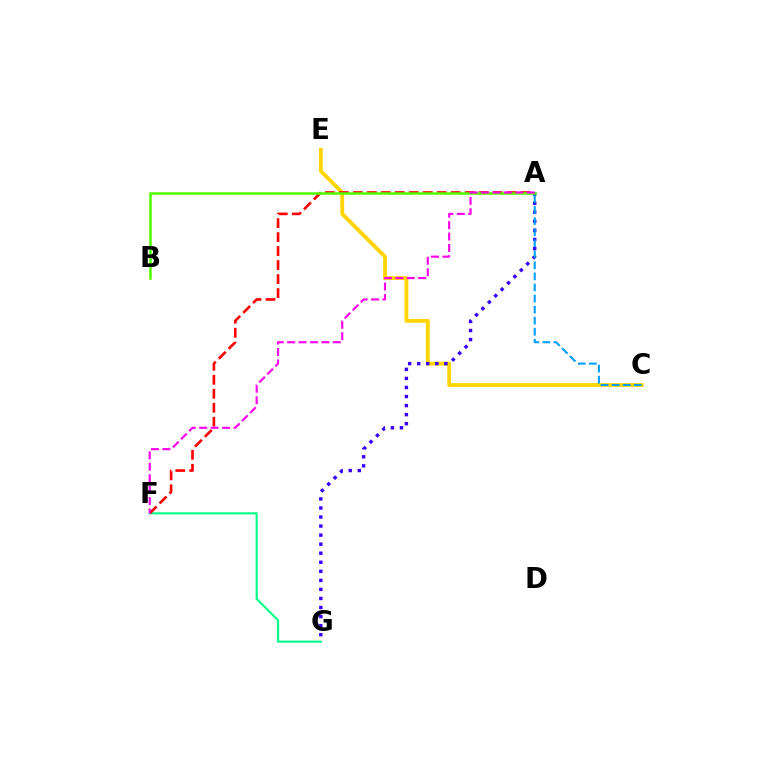{('C', 'E'): [{'color': '#ffd500', 'line_style': 'solid', 'thickness': 2.76}], ('F', 'G'): [{'color': '#00ff86', 'line_style': 'solid', 'thickness': 1.52}], ('A', 'G'): [{'color': '#3700ff', 'line_style': 'dotted', 'thickness': 2.46}], ('A', 'F'): [{'color': '#ff0000', 'line_style': 'dashed', 'thickness': 1.9}, {'color': '#ff00ed', 'line_style': 'dashed', 'thickness': 1.55}], ('A', 'B'): [{'color': '#4fff00', 'line_style': 'solid', 'thickness': 1.81}], ('A', 'C'): [{'color': '#009eff', 'line_style': 'dashed', 'thickness': 1.5}]}